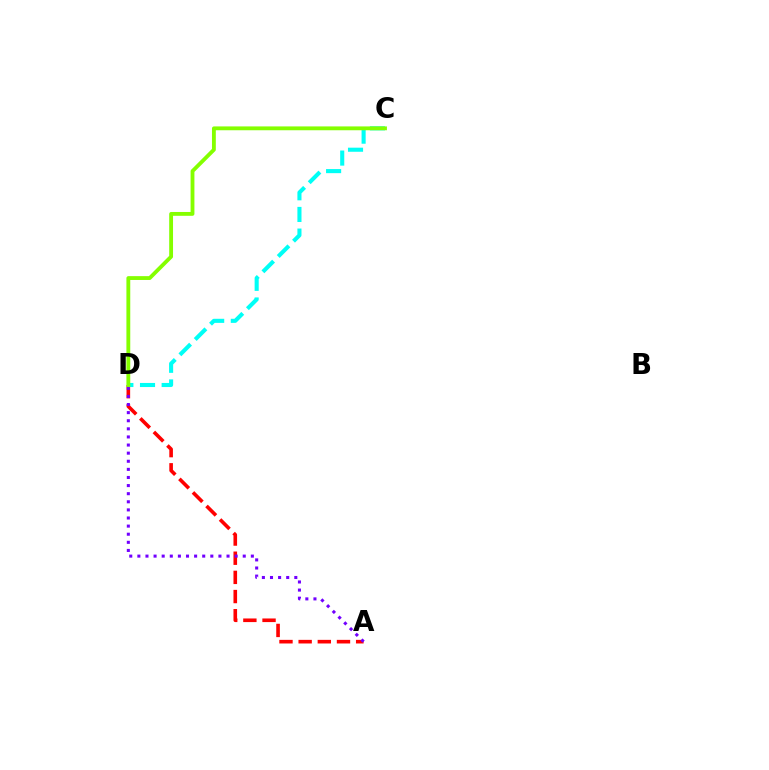{('A', 'D'): [{'color': '#ff0000', 'line_style': 'dashed', 'thickness': 2.6}, {'color': '#7200ff', 'line_style': 'dotted', 'thickness': 2.2}], ('C', 'D'): [{'color': '#00fff6', 'line_style': 'dashed', 'thickness': 2.94}, {'color': '#84ff00', 'line_style': 'solid', 'thickness': 2.76}]}